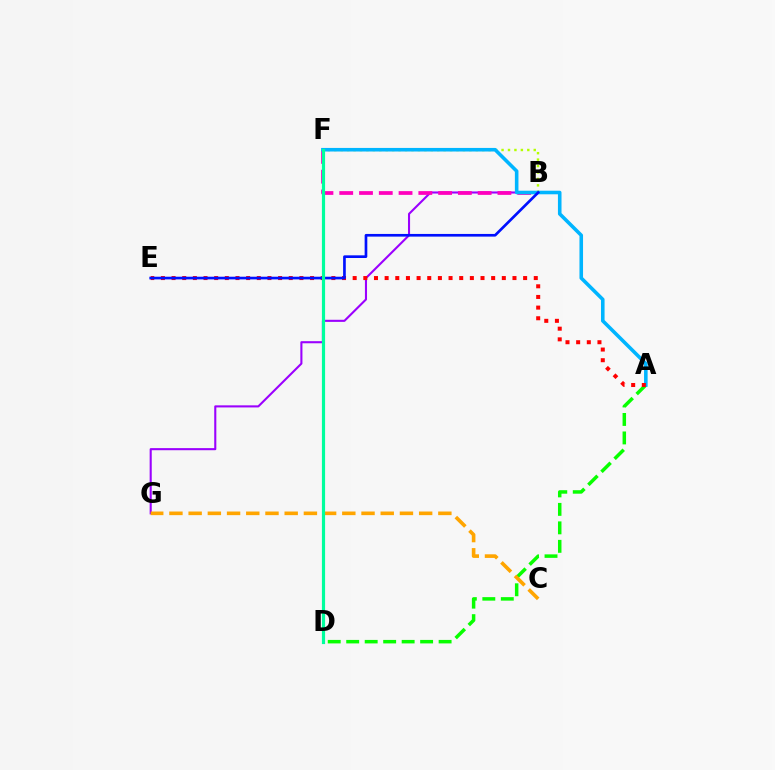{('B', 'F'): [{'color': '#b3ff00', 'line_style': 'dotted', 'thickness': 1.75}, {'color': '#ff00bd', 'line_style': 'dashed', 'thickness': 2.69}], ('B', 'G'): [{'color': '#9b00ff', 'line_style': 'solid', 'thickness': 1.51}], ('A', 'D'): [{'color': '#08ff00', 'line_style': 'dashed', 'thickness': 2.51}], ('A', 'F'): [{'color': '#00b5ff', 'line_style': 'solid', 'thickness': 2.58}], ('C', 'G'): [{'color': '#ffa500', 'line_style': 'dashed', 'thickness': 2.61}], ('A', 'E'): [{'color': '#ff0000', 'line_style': 'dotted', 'thickness': 2.89}], ('B', 'E'): [{'color': '#0010ff', 'line_style': 'solid', 'thickness': 1.92}], ('D', 'F'): [{'color': '#00ff9d', 'line_style': 'solid', 'thickness': 2.28}]}